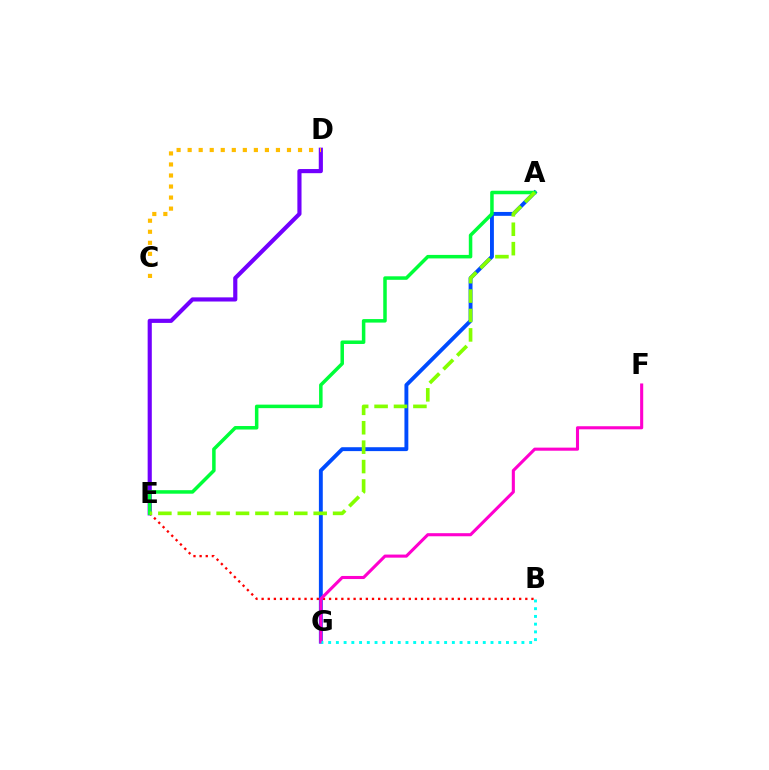{('D', 'E'): [{'color': '#7200ff', 'line_style': 'solid', 'thickness': 2.99}], ('B', 'E'): [{'color': '#ff0000', 'line_style': 'dotted', 'thickness': 1.67}], ('A', 'G'): [{'color': '#004bff', 'line_style': 'solid', 'thickness': 2.8}], ('F', 'G'): [{'color': '#ff00cf', 'line_style': 'solid', 'thickness': 2.22}], ('A', 'E'): [{'color': '#00ff39', 'line_style': 'solid', 'thickness': 2.53}, {'color': '#84ff00', 'line_style': 'dashed', 'thickness': 2.64}], ('B', 'G'): [{'color': '#00fff6', 'line_style': 'dotted', 'thickness': 2.1}], ('C', 'D'): [{'color': '#ffbd00', 'line_style': 'dotted', 'thickness': 3.0}]}